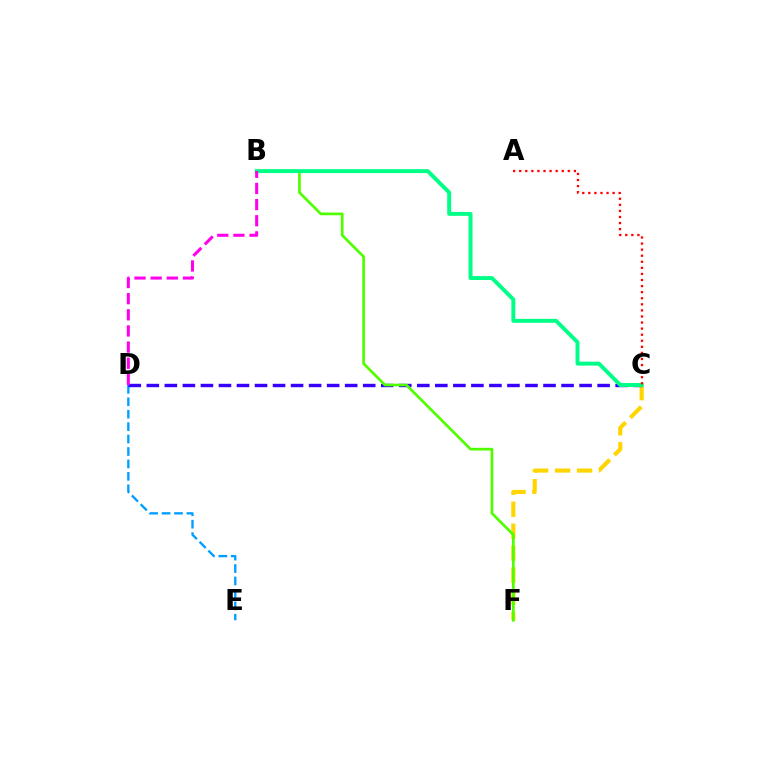{('C', 'F'): [{'color': '#ffd500', 'line_style': 'dashed', 'thickness': 2.99}], ('D', 'E'): [{'color': '#009eff', 'line_style': 'dashed', 'thickness': 1.69}], ('C', 'D'): [{'color': '#3700ff', 'line_style': 'dashed', 'thickness': 2.45}], ('B', 'F'): [{'color': '#4fff00', 'line_style': 'solid', 'thickness': 1.95}], ('B', 'C'): [{'color': '#00ff86', 'line_style': 'solid', 'thickness': 2.83}], ('A', 'C'): [{'color': '#ff0000', 'line_style': 'dotted', 'thickness': 1.65}], ('B', 'D'): [{'color': '#ff00ed', 'line_style': 'dashed', 'thickness': 2.19}]}